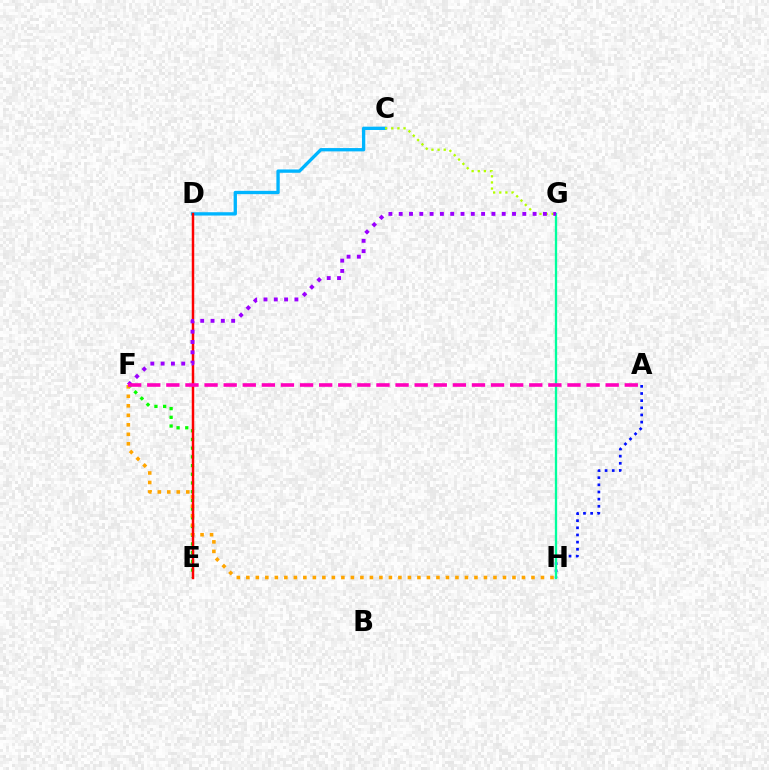{('A', 'H'): [{'color': '#0010ff', 'line_style': 'dotted', 'thickness': 1.94}], ('E', 'F'): [{'color': '#08ff00', 'line_style': 'dotted', 'thickness': 2.36}], ('F', 'H'): [{'color': '#ffa500', 'line_style': 'dotted', 'thickness': 2.58}], ('C', 'D'): [{'color': '#00b5ff', 'line_style': 'solid', 'thickness': 2.39}], ('G', 'H'): [{'color': '#00ff9d', 'line_style': 'solid', 'thickness': 1.66}], ('C', 'G'): [{'color': '#b3ff00', 'line_style': 'dotted', 'thickness': 1.67}], ('D', 'E'): [{'color': '#ff0000', 'line_style': 'solid', 'thickness': 1.79}], ('F', 'G'): [{'color': '#9b00ff', 'line_style': 'dotted', 'thickness': 2.8}], ('A', 'F'): [{'color': '#ff00bd', 'line_style': 'dashed', 'thickness': 2.59}]}